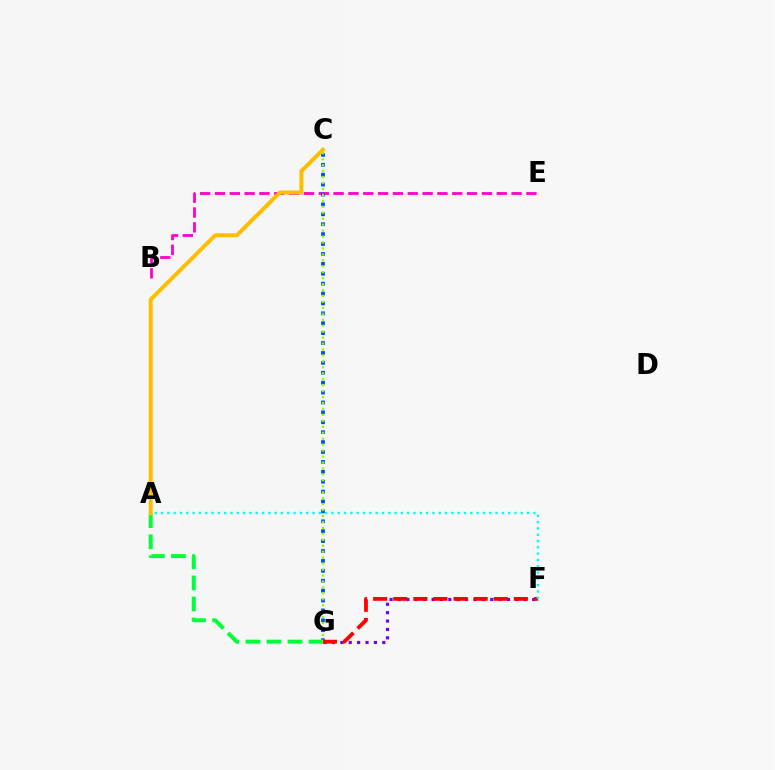{('F', 'G'): [{'color': '#7200ff', 'line_style': 'dotted', 'thickness': 2.28}, {'color': '#ff0000', 'line_style': 'dashed', 'thickness': 2.73}], ('B', 'E'): [{'color': '#ff00cf', 'line_style': 'dashed', 'thickness': 2.01}], ('C', 'G'): [{'color': '#004bff', 'line_style': 'dotted', 'thickness': 2.69}, {'color': '#84ff00', 'line_style': 'dotted', 'thickness': 1.62}], ('A', 'G'): [{'color': '#00ff39', 'line_style': 'dashed', 'thickness': 2.86}], ('A', 'C'): [{'color': '#ffbd00', 'line_style': 'solid', 'thickness': 2.85}], ('A', 'F'): [{'color': '#00fff6', 'line_style': 'dotted', 'thickness': 1.71}]}